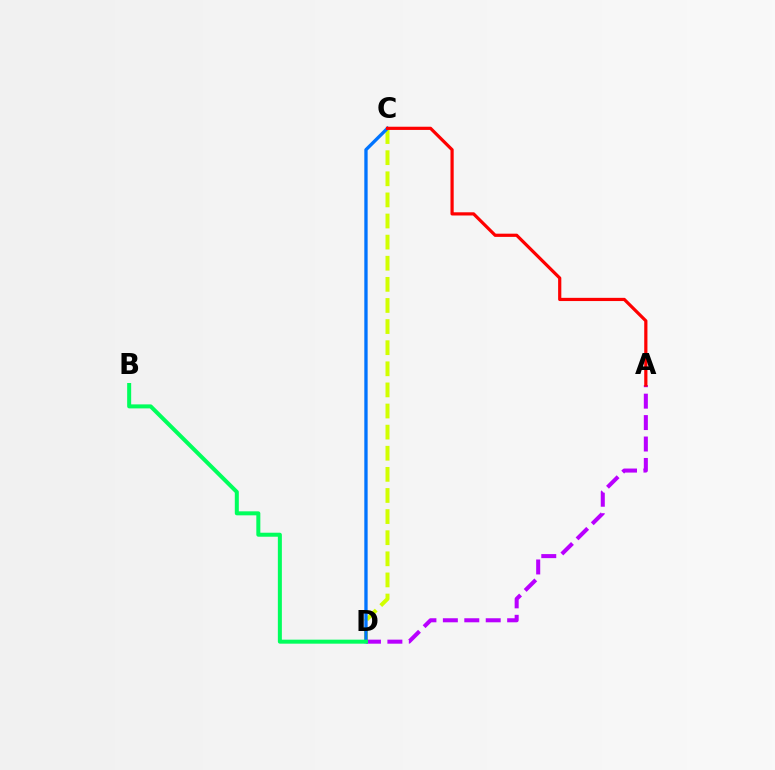{('C', 'D'): [{'color': '#d1ff00', 'line_style': 'dashed', 'thickness': 2.87}, {'color': '#0074ff', 'line_style': 'solid', 'thickness': 2.39}], ('A', 'D'): [{'color': '#b900ff', 'line_style': 'dashed', 'thickness': 2.91}], ('A', 'C'): [{'color': '#ff0000', 'line_style': 'solid', 'thickness': 2.31}], ('B', 'D'): [{'color': '#00ff5c', 'line_style': 'solid', 'thickness': 2.89}]}